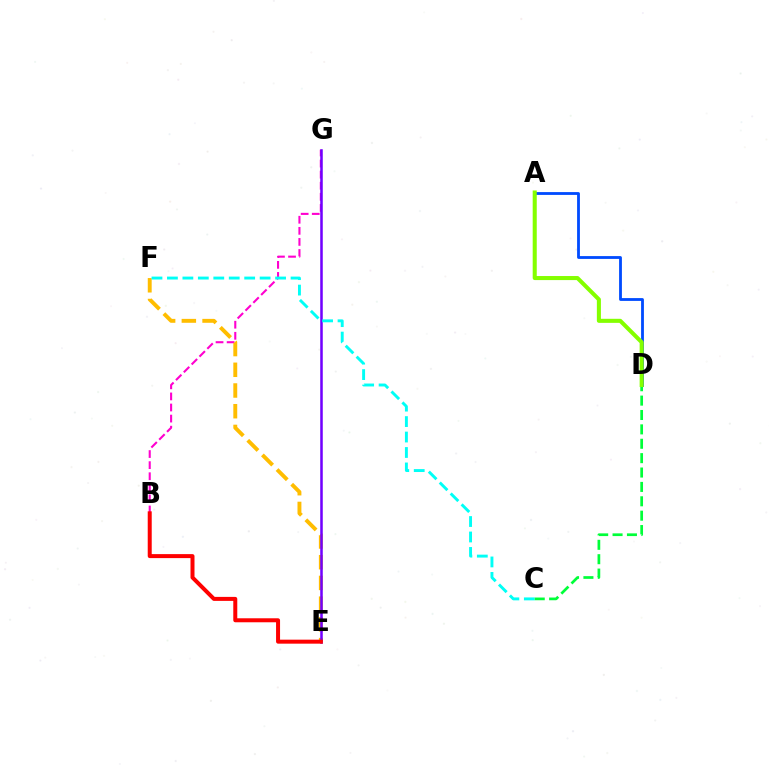{('B', 'G'): [{'color': '#ff00cf', 'line_style': 'dashed', 'thickness': 1.51}], ('E', 'F'): [{'color': '#ffbd00', 'line_style': 'dashed', 'thickness': 2.81}], ('E', 'G'): [{'color': '#7200ff', 'line_style': 'solid', 'thickness': 1.82}], ('B', 'E'): [{'color': '#ff0000', 'line_style': 'solid', 'thickness': 2.88}], ('C', 'F'): [{'color': '#00fff6', 'line_style': 'dashed', 'thickness': 2.1}], ('A', 'D'): [{'color': '#004bff', 'line_style': 'solid', 'thickness': 2.02}, {'color': '#84ff00', 'line_style': 'solid', 'thickness': 2.92}], ('C', 'D'): [{'color': '#00ff39', 'line_style': 'dashed', 'thickness': 1.95}]}